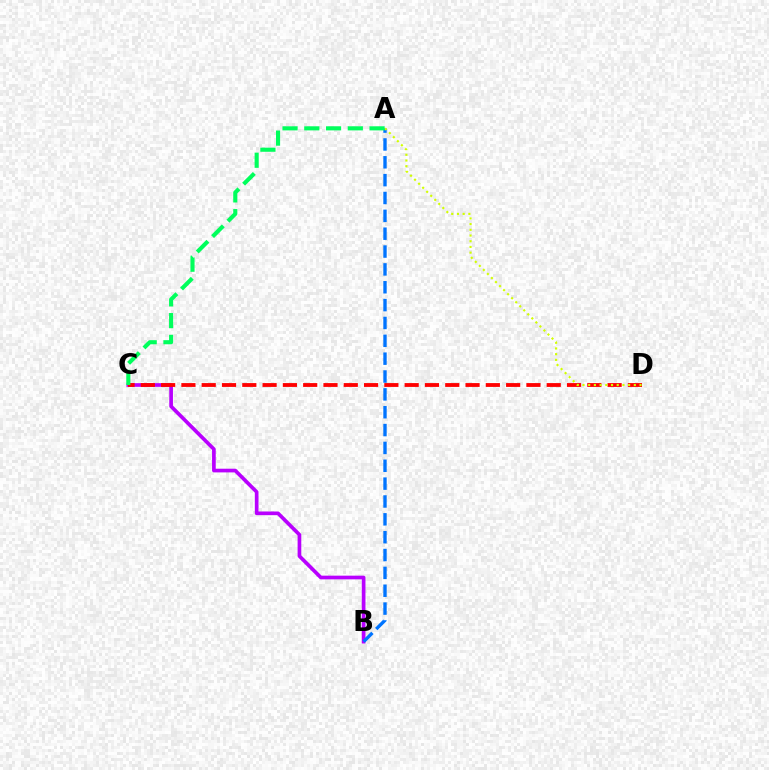{('B', 'C'): [{'color': '#b900ff', 'line_style': 'solid', 'thickness': 2.65}], ('C', 'D'): [{'color': '#ff0000', 'line_style': 'dashed', 'thickness': 2.76}], ('A', 'B'): [{'color': '#0074ff', 'line_style': 'dashed', 'thickness': 2.43}], ('A', 'D'): [{'color': '#d1ff00', 'line_style': 'dotted', 'thickness': 1.55}], ('A', 'C'): [{'color': '#00ff5c', 'line_style': 'dashed', 'thickness': 2.96}]}